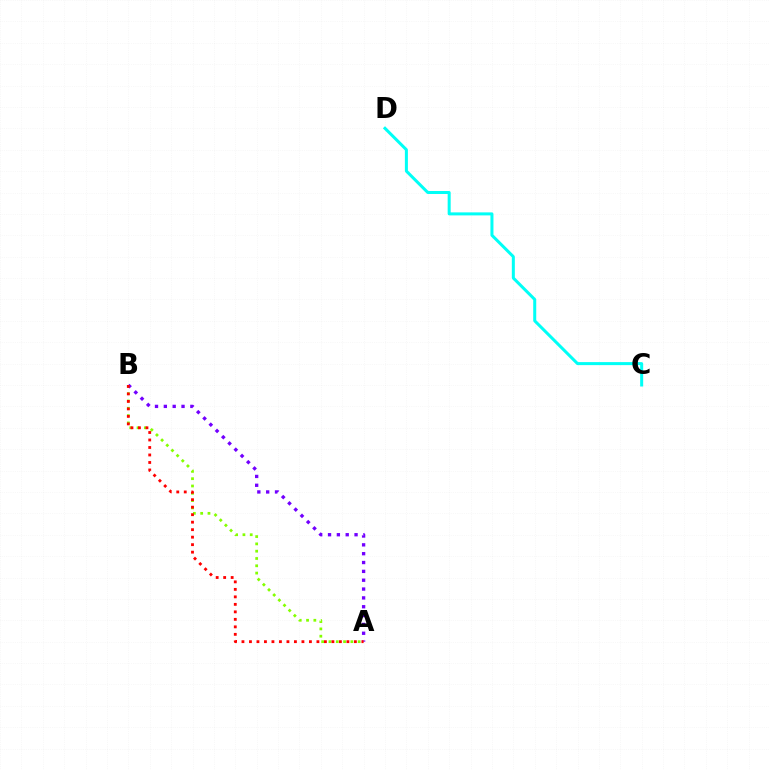{('A', 'B'): [{'color': '#84ff00', 'line_style': 'dotted', 'thickness': 1.98}, {'color': '#7200ff', 'line_style': 'dotted', 'thickness': 2.4}, {'color': '#ff0000', 'line_style': 'dotted', 'thickness': 2.04}], ('C', 'D'): [{'color': '#00fff6', 'line_style': 'solid', 'thickness': 2.17}]}